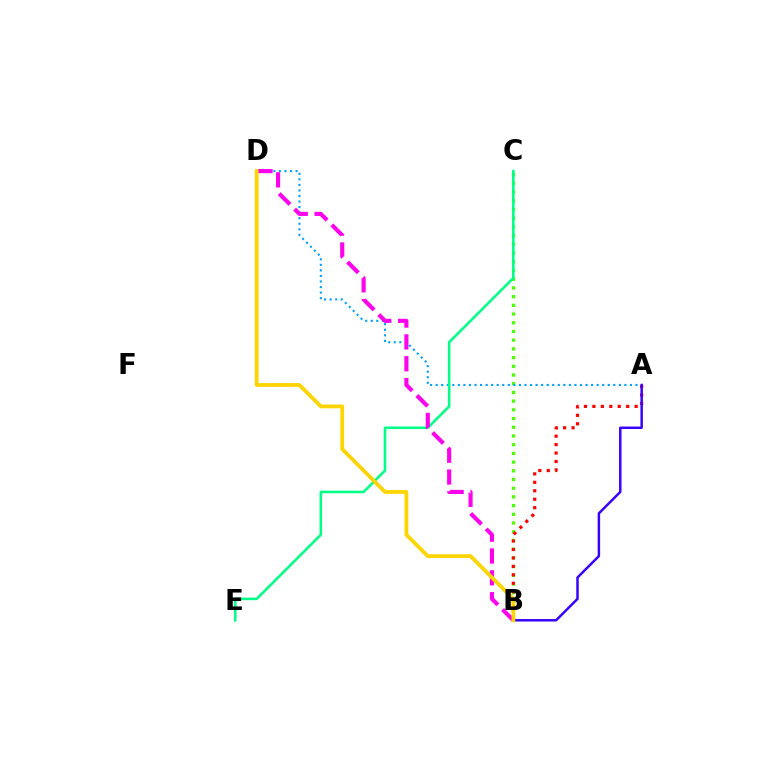{('B', 'C'): [{'color': '#4fff00', 'line_style': 'dotted', 'thickness': 2.37}], ('A', 'D'): [{'color': '#009eff', 'line_style': 'dotted', 'thickness': 1.51}], ('C', 'E'): [{'color': '#00ff86', 'line_style': 'solid', 'thickness': 1.85}], ('A', 'B'): [{'color': '#ff0000', 'line_style': 'dotted', 'thickness': 2.29}, {'color': '#3700ff', 'line_style': 'solid', 'thickness': 1.78}], ('B', 'D'): [{'color': '#ff00ed', 'line_style': 'dashed', 'thickness': 2.97}, {'color': '#ffd500', 'line_style': 'solid', 'thickness': 2.73}]}